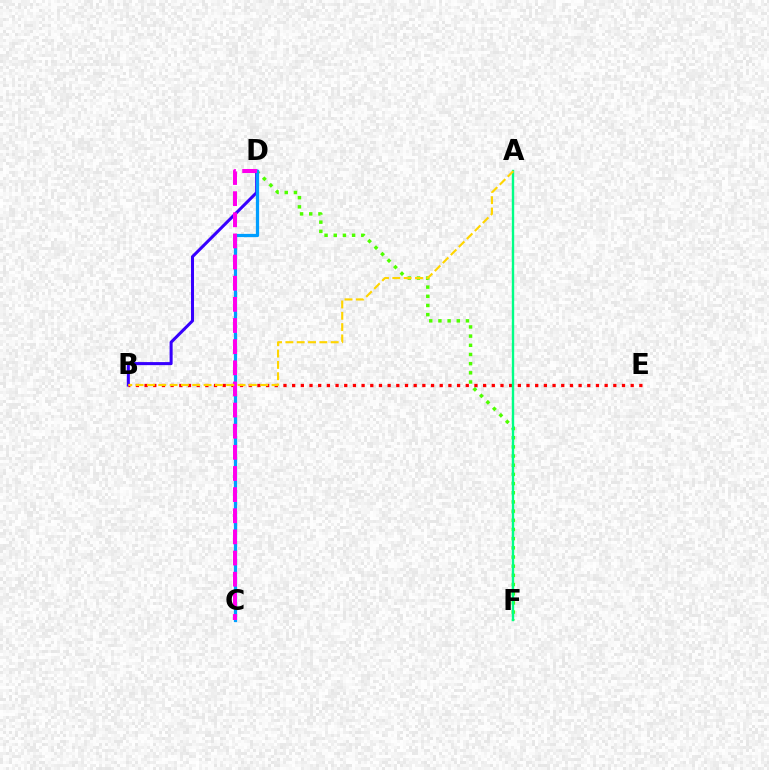{('B', 'D'): [{'color': '#3700ff', 'line_style': 'solid', 'thickness': 2.19}], ('D', 'F'): [{'color': '#4fff00', 'line_style': 'dotted', 'thickness': 2.49}], ('B', 'E'): [{'color': '#ff0000', 'line_style': 'dotted', 'thickness': 2.36}], ('C', 'D'): [{'color': '#009eff', 'line_style': 'solid', 'thickness': 2.33}, {'color': '#ff00ed', 'line_style': 'dashed', 'thickness': 2.87}], ('A', 'F'): [{'color': '#00ff86', 'line_style': 'solid', 'thickness': 1.71}], ('A', 'B'): [{'color': '#ffd500', 'line_style': 'dashed', 'thickness': 1.54}]}